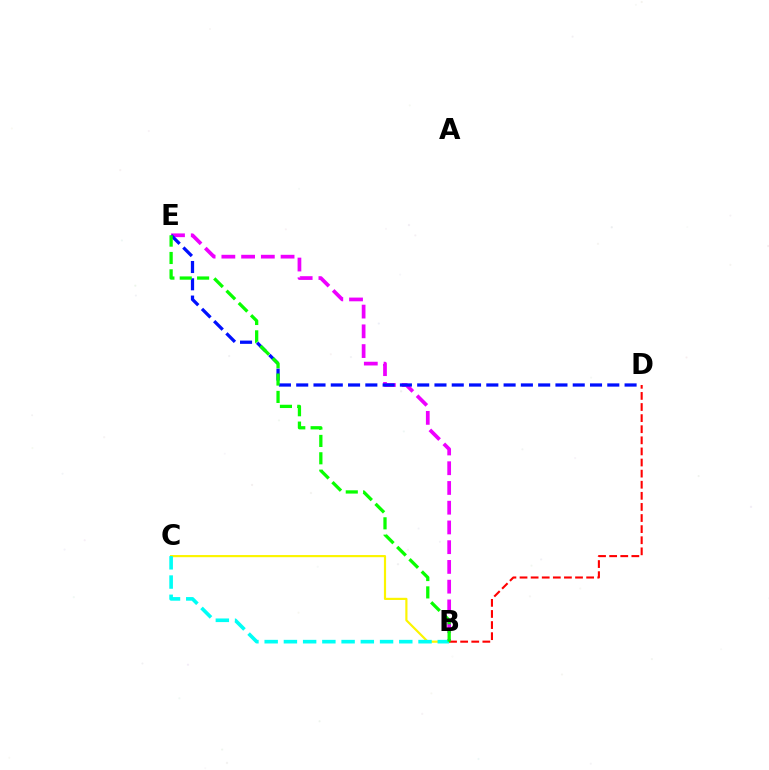{('B', 'C'): [{'color': '#fcf500', 'line_style': 'solid', 'thickness': 1.57}, {'color': '#00fff6', 'line_style': 'dashed', 'thickness': 2.61}], ('B', 'E'): [{'color': '#ee00ff', 'line_style': 'dashed', 'thickness': 2.68}, {'color': '#08ff00', 'line_style': 'dashed', 'thickness': 2.36}], ('D', 'E'): [{'color': '#0010ff', 'line_style': 'dashed', 'thickness': 2.35}], ('B', 'D'): [{'color': '#ff0000', 'line_style': 'dashed', 'thickness': 1.51}]}